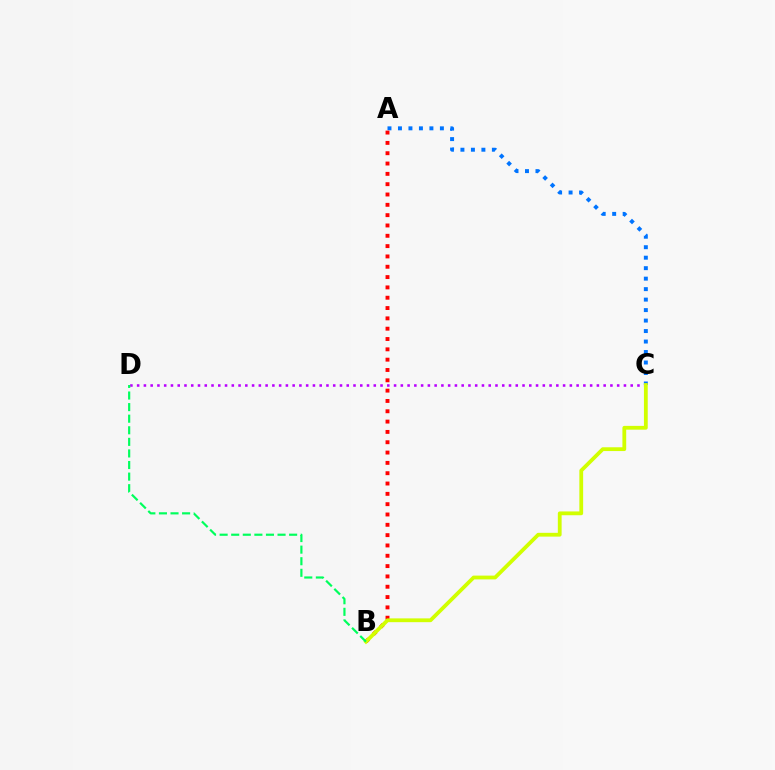{('C', 'D'): [{'color': '#b900ff', 'line_style': 'dotted', 'thickness': 1.84}], ('A', 'C'): [{'color': '#0074ff', 'line_style': 'dotted', 'thickness': 2.85}], ('A', 'B'): [{'color': '#ff0000', 'line_style': 'dotted', 'thickness': 2.8}], ('B', 'C'): [{'color': '#d1ff00', 'line_style': 'solid', 'thickness': 2.73}], ('B', 'D'): [{'color': '#00ff5c', 'line_style': 'dashed', 'thickness': 1.57}]}